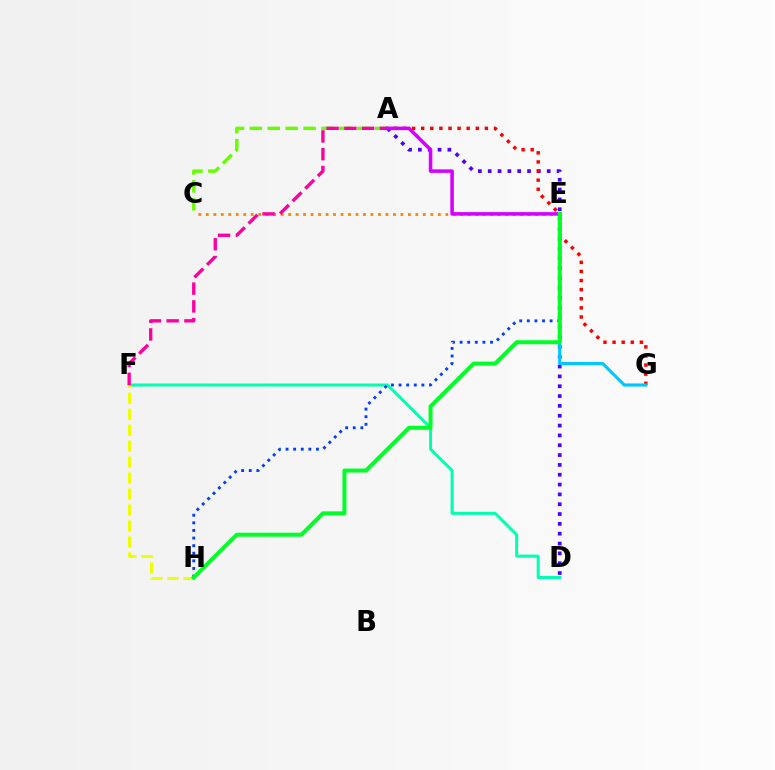{('A', 'D'): [{'color': '#4f00ff', 'line_style': 'dotted', 'thickness': 2.67}], ('D', 'F'): [{'color': '#00ffaf', 'line_style': 'solid', 'thickness': 2.14}], ('C', 'E'): [{'color': '#ff8800', 'line_style': 'dotted', 'thickness': 2.03}], ('A', 'C'): [{'color': '#66ff00', 'line_style': 'dashed', 'thickness': 2.43}], ('A', 'G'): [{'color': '#ff0000', 'line_style': 'dotted', 'thickness': 2.47}], ('E', 'H'): [{'color': '#003fff', 'line_style': 'dotted', 'thickness': 2.07}, {'color': '#00ff27', 'line_style': 'solid', 'thickness': 2.87}], ('E', 'G'): [{'color': '#00c7ff', 'line_style': 'solid', 'thickness': 2.28}], ('A', 'F'): [{'color': '#ff00a0', 'line_style': 'dashed', 'thickness': 2.41}], ('A', 'E'): [{'color': '#d600ff', 'line_style': 'solid', 'thickness': 2.55}], ('F', 'H'): [{'color': '#eeff00', 'line_style': 'dashed', 'thickness': 2.17}]}